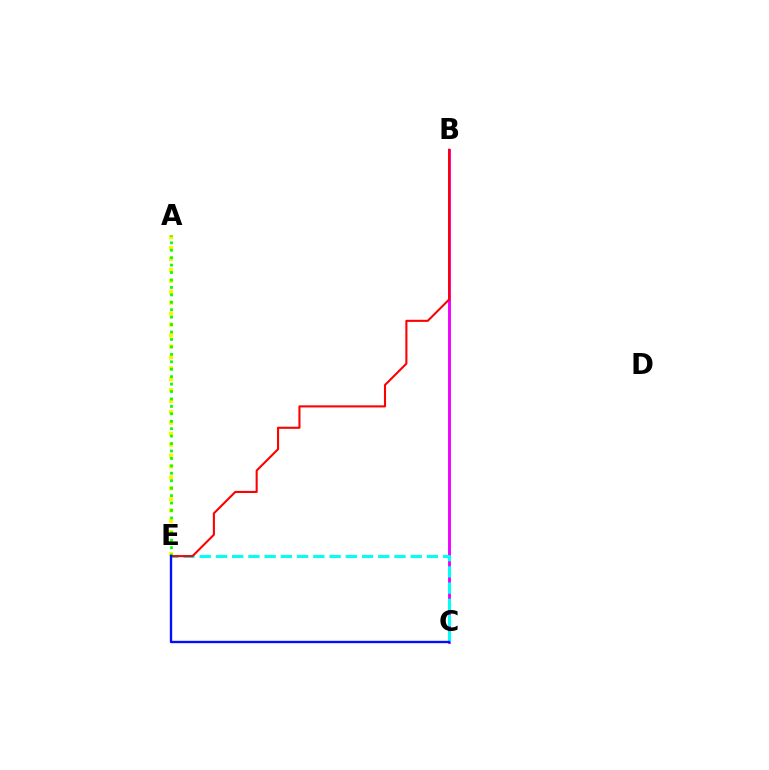{('A', 'E'): [{'color': '#fcf500', 'line_style': 'dotted', 'thickness': 2.97}, {'color': '#08ff00', 'line_style': 'dotted', 'thickness': 2.02}], ('B', 'C'): [{'color': '#ee00ff', 'line_style': 'solid', 'thickness': 2.08}], ('C', 'E'): [{'color': '#00fff6', 'line_style': 'dashed', 'thickness': 2.2}, {'color': '#0010ff', 'line_style': 'solid', 'thickness': 1.69}], ('B', 'E'): [{'color': '#ff0000', 'line_style': 'solid', 'thickness': 1.51}]}